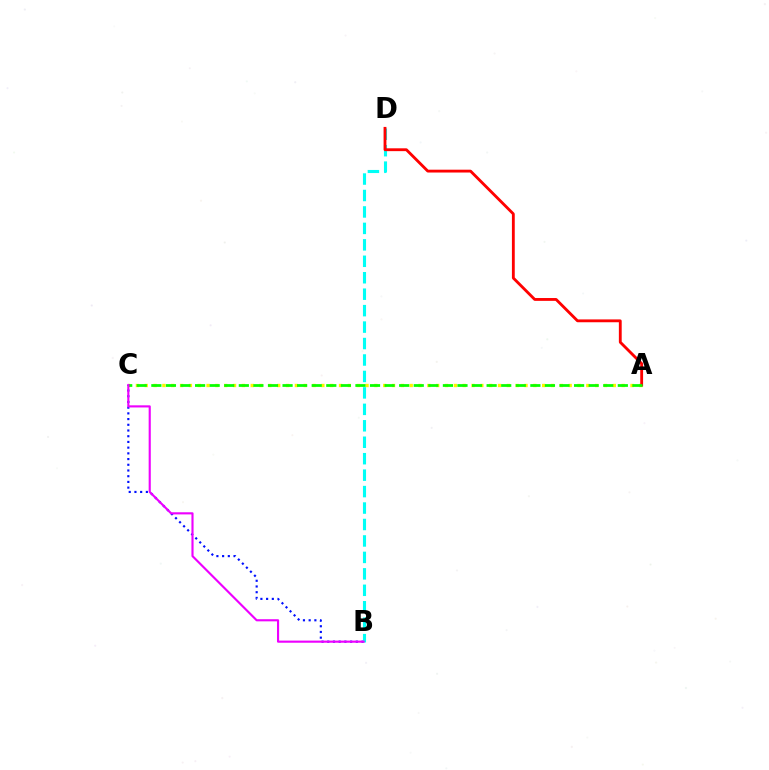{('A', 'C'): [{'color': '#fcf500', 'line_style': 'dotted', 'thickness': 2.4}, {'color': '#08ff00', 'line_style': 'dashed', 'thickness': 1.98}], ('B', 'C'): [{'color': '#0010ff', 'line_style': 'dotted', 'thickness': 1.55}, {'color': '#ee00ff', 'line_style': 'solid', 'thickness': 1.54}], ('B', 'D'): [{'color': '#00fff6', 'line_style': 'dashed', 'thickness': 2.23}], ('A', 'D'): [{'color': '#ff0000', 'line_style': 'solid', 'thickness': 2.04}]}